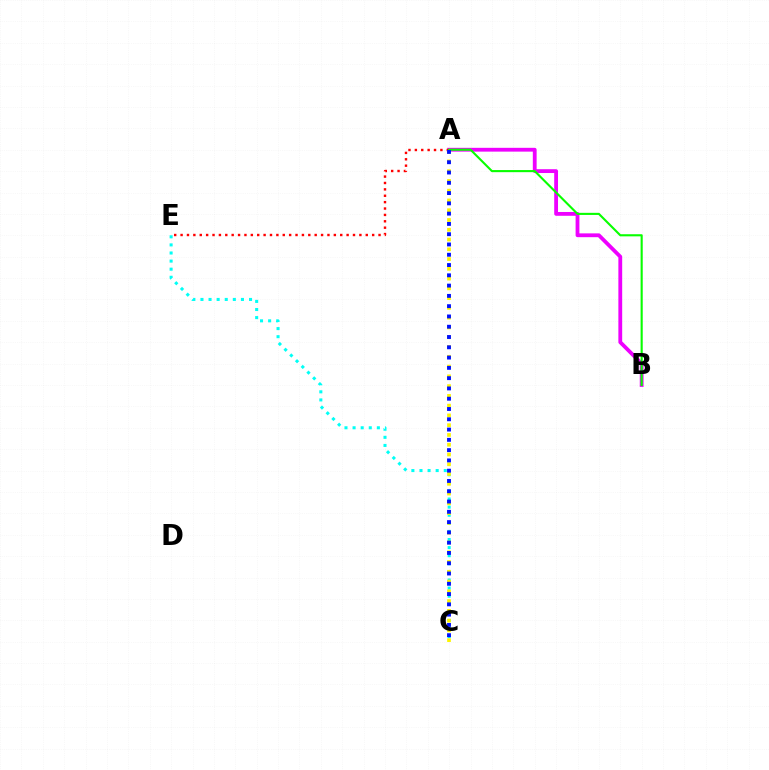{('A', 'B'): [{'color': '#ee00ff', 'line_style': 'solid', 'thickness': 2.74}, {'color': '#08ff00', 'line_style': 'solid', 'thickness': 1.52}], ('C', 'E'): [{'color': '#00fff6', 'line_style': 'dotted', 'thickness': 2.2}], ('A', 'E'): [{'color': '#ff0000', 'line_style': 'dotted', 'thickness': 1.73}], ('A', 'C'): [{'color': '#fcf500', 'line_style': 'dotted', 'thickness': 2.65}, {'color': '#0010ff', 'line_style': 'dotted', 'thickness': 2.79}]}